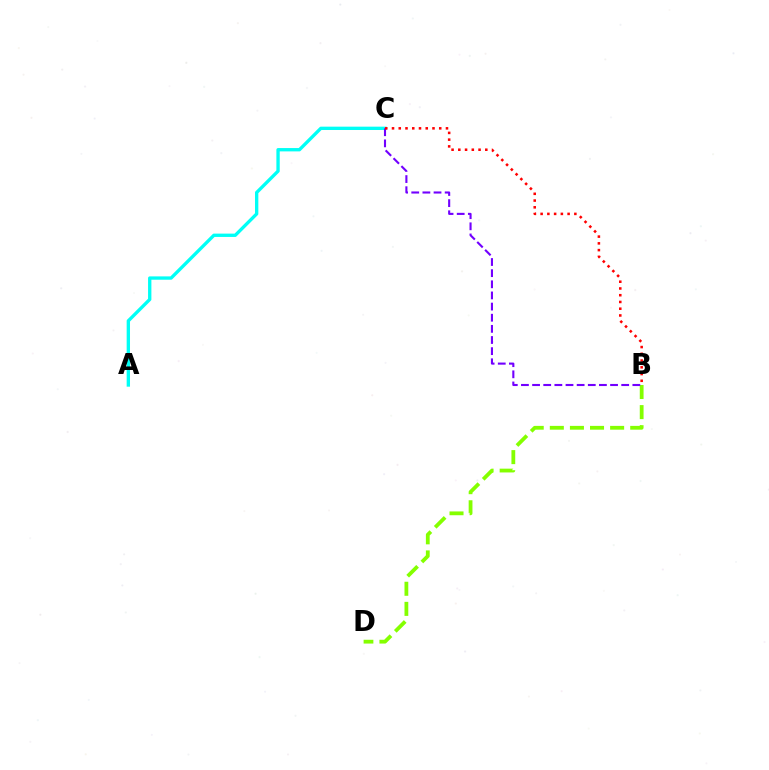{('B', 'D'): [{'color': '#84ff00', 'line_style': 'dashed', 'thickness': 2.73}], ('A', 'C'): [{'color': '#00fff6', 'line_style': 'solid', 'thickness': 2.4}], ('B', 'C'): [{'color': '#7200ff', 'line_style': 'dashed', 'thickness': 1.51}, {'color': '#ff0000', 'line_style': 'dotted', 'thickness': 1.83}]}